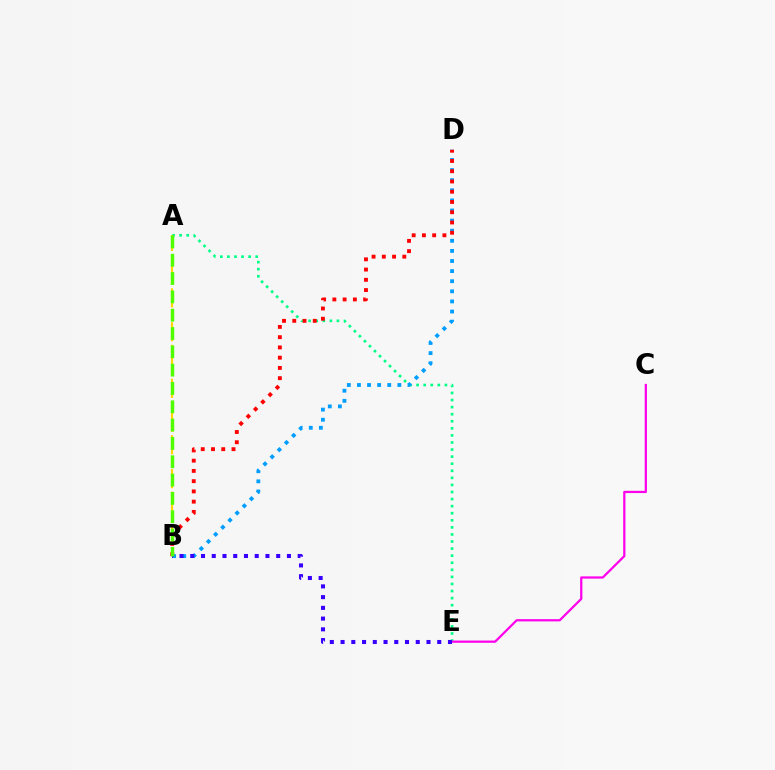{('A', 'E'): [{'color': '#00ff86', 'line_style': 'dotted', 'thickness': 1.92}], ('B', 'D'): [{'color': '#009eff', 'line_style': 'dotted', 'thickness': 2.75}, {'color': '#ff0000', 'line_style': 'dotted', 'thickness': 2.78}], ('A', 'B'): [{'color': '#ffd500', 'line_style': 'dashed', 'thickness': 1.53}, {'color': '#4fff00', 'line_style': 'dashed', 'thickness': 2.49}], ('C', 'E'): [{'color': '#ff00ed', 'line_style': 'solid', 'thickness': 1.61}], ('B', 'E'): [{'color': '#3700ff', 'line_style': 'dotted', 'thickness': 2.92}]}